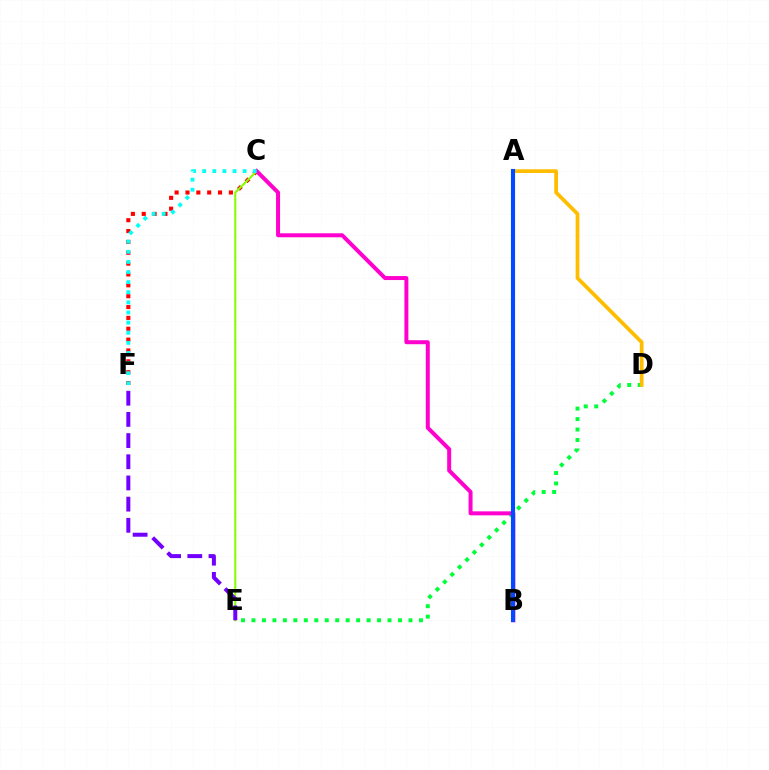{('D', 'E'): [{'color': '#00ff39', 'line_style': 'dotted', 'thickness': 2.84}], ('C', 'F'): [{'color': '#ff0000', 'line_style': 'dotted', 'thickness': 2.95}, {'color': '#00fff6', 'line_style': 'dotted', 'thickness': 2.75}], ('C', 'E'): [{'color': '#84ff00', 'line_style': 'solid', 'thickness': 1.5}], ('A', 'D'): [{'color': '#ffbd00', 'line_style': 'solid', 'thickness': 2.69}], ('B', 'C'): [{'color': '#ff00cf', 'line_style': 'solid', 'thickness': 2.87}], ('E', 'F'): [{'color': '#7200ff', 'line_style': 'dashed', 'thickness': 2.88}], ('A', 'B'): [{'color': '#004bff', 'line_style': 'solid', 'thickness': 2.95}]}